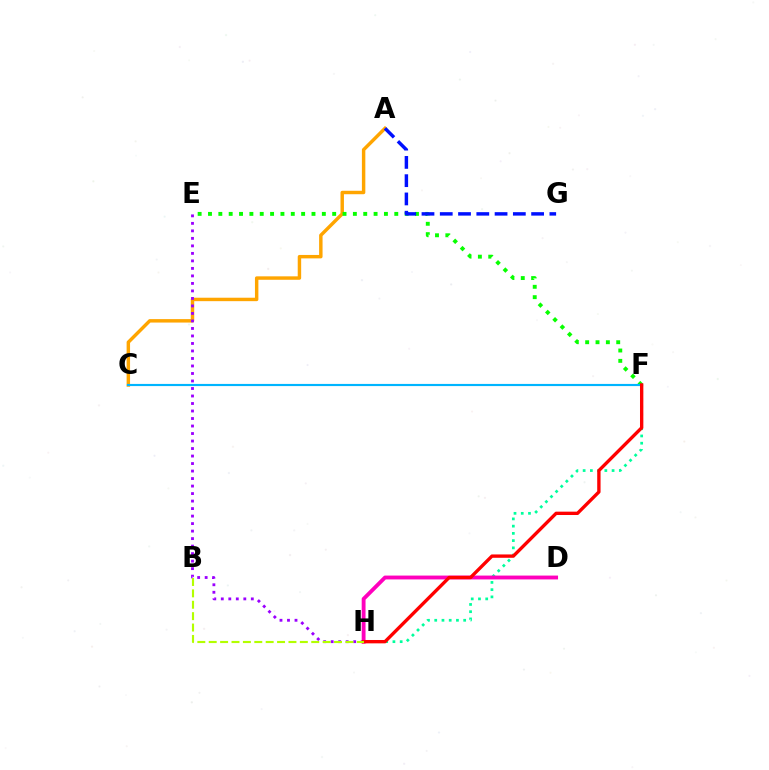{('A', 'C'): [{'color': '#ffa500', 'line_style': 'solid', 'thickness': 2.48}], ('E', 'F'): [{'color': '#08ff00', 'line_style': 'dotted', 'thickness': 2.81}], ('E', 'H'): [{'color': '#9b00ff', 'line_style': 'dotted', 'thickness': 2.04}], ('F', 'H'): [{'color': '#00ff9d', 'line_style': 'dotted', 'thickness': 1.97}, {'color': '#ff0000', 'line_style': 'solid', 'thickness': 2.41}], ('C', 'F'): [{'color': '#00b5ff', 'line_style': 'solid', 'thickness': 1.55}], ('D', 'H'): [{'color': '#ff00bd', 'line_style': 'solid', 'thickness': 2.77}], ('A', 'G'): [{'color': '#0010ff', 'line_style': 'dashed', 'thickness': 2.48}], ('B', 'H'): [{'color': '#b3ff00', 'line_style': 'dashed', 'thickness': 1.55}]}